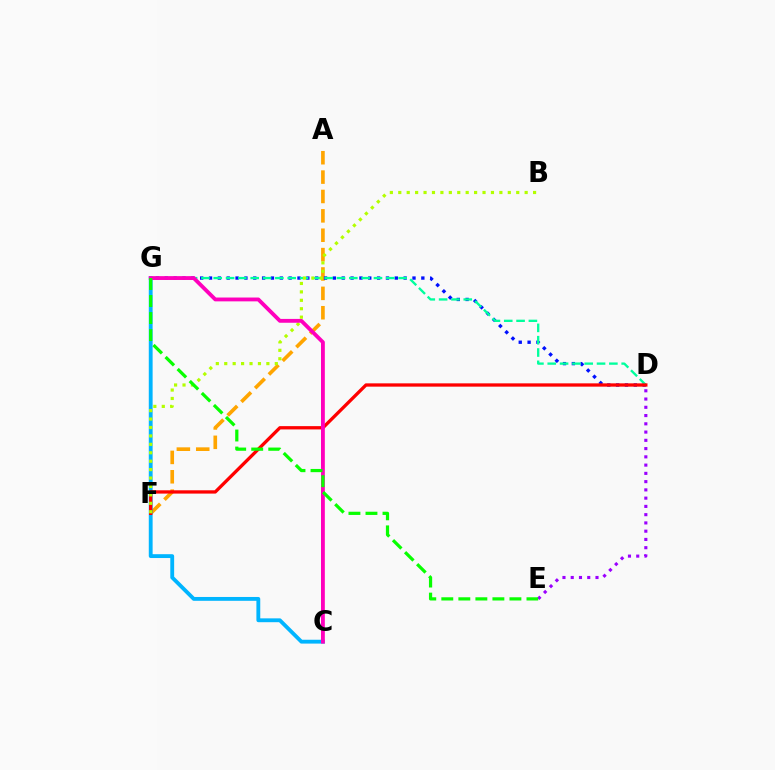{('A', 'F'): [{'color': '#ffa500', 'line_style': 'dashed', 'thickness': 2.63}], ('D', 'G'): [{'color': '#0010ff', 'line_style': 'dotted', 'thickness': 2.4}, {'color': '#00ff9d', 'line_style': 'dashed', 'thickness': 1.67}], ('C', 'G'): [{'color': '#00b5ff', 'line_style': 'solid', 'thickness': 2.77}, {'color': '#ff00bd', 'line_style': 'solid', 'thickness': 2.76}], ('D', 'F'): [{'color': '#ff0000', 'line_style': 'solid', 'thickness': 2.37}], ('B', 'F'): [{'color': '#b3ff00', 'line_style': 'dotted', 'thickness': 2.29}], ('D', 'E'): [{'color': '#9b00ff', 'line_style': 'dotted', 'thickness': 2.24}], ('E', 'G'): [{'color': '#08ff00', 'line_style': 'dashed', 'thickness': 2.31}]}